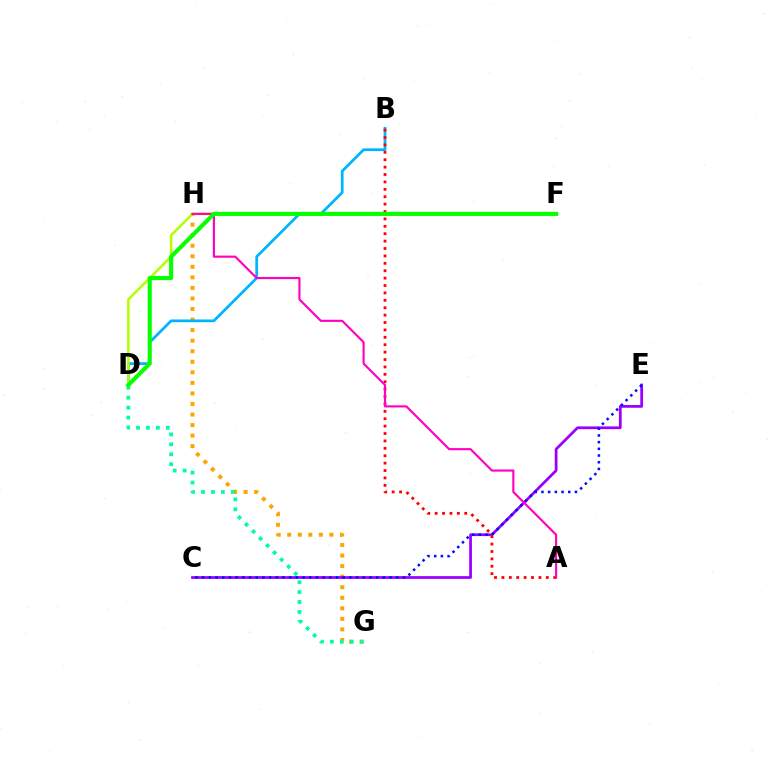{('G', 'H'): [{'color': '#ffa500', 'line_style': 'dotted', 'thickness': 2.87}], ('C', 'E'): [{'color': '#9b00ff', 'line_style': 'solid', 'thickness': 1.98}, {'color': '#0010ff', 'line_style': 'dotted', 'thickness': 1.82}], ('B', 'D'): [{'color': '#00b5ff', 'line_style': 'solid', 'thickness': 1.97}], ('D', 'G'): [{'color': '#00ff9d', 'line_style': 'dotted', 'thickness': 2.7}], ('D', 'F'): [{'color': '#b3ff00', 'line_style': 'solid', 'thickness': 1.81}, {'color': '#08ff00', 'line_style': 'solid', 'thickness': 2.97}], ('A', 'B'): [{'color': '#ff0000', 'line_style': 'dotted', 'thickness': 2.01}], ('A', 'H'): [{'color': '#ff00bd', 'line_style': 'solid', 'thickness': 1.54}]}